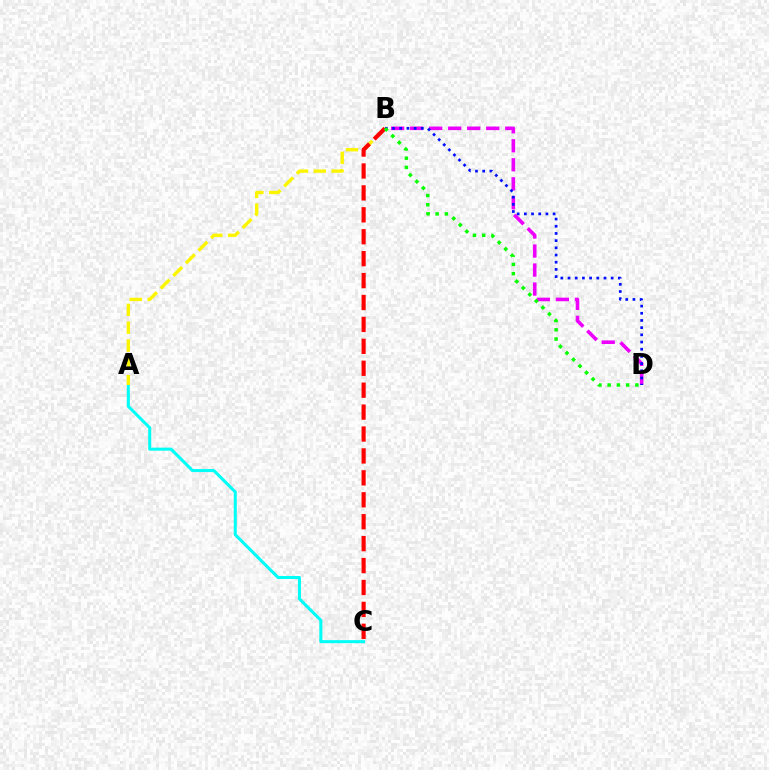{('B', 'D'): [{'color': '#ee00ff', 'line_style': 'dashed', 'thickness': 2.58}, {'color': '#0010ff', 'line_style': 'dotted', 'thickness': 1.95}, {'color': '#08ff00', 'line_style': 'dotted', 'thickness': 2.51}], ('A', 'C'): [{'color': '#00fff6', 'line_style': 'solid', 'thickness': 2.19}], ('A', 'B'): [{'color': '#fcf500', 'line_style': 'dashed', 'thickness': 2.42}], ('B', 'C'): [{'color': '#ff0000', 'line_style': 'dashed', 'thickness': 2.98}]}